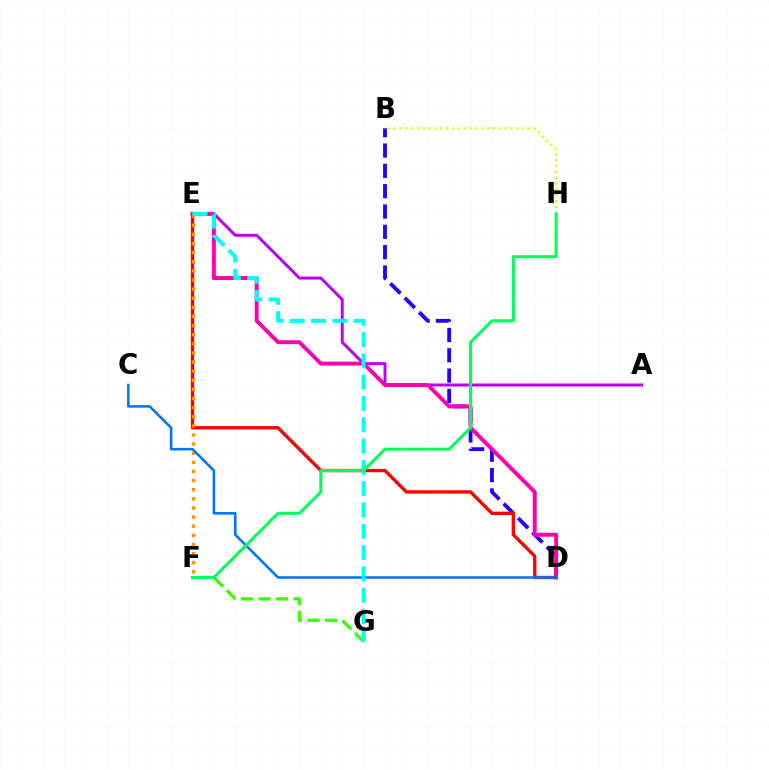{('B', 'D'): [{'color': '#2500ff', 'line_style': 'dashed', 'thickness': 2.76}], ('A', 'E'): [{'color': '#b900ff', 'line_style': 'solid', 'thickness': 2.13}], ('D', 'E'): [{'color': '#ff0000', 'line_style': 'solid', 'thickness': 2.41}, {'color': '#ff00ac', 'line_style': 'solid', 'thickness': 2.82}], ('E', 'F'): [{'color': '#ff9400', 'line_style': 'dotted', 'thickness': 2.48}], ('C', 'D'): [{'color': '#0074ff', 'line_style': 'solid', 'thickness': 1.84}], ('F', 'G'): [{'color': '#3dff00', 'line_style': 'dashed', 'thickness': 2.39}], ('E', 'G'): [{'color': '#00fff6', 'line_style': 'dashed', 'thickness': 2.89}], ('B', 'H'): [{'color': '#d1ff00', 'line_style': 'dotted', 'thickness': 1.58}], ('F', 'H'): [{'color': '#00ff5c', 'line_style': 'solid', 'thickness': 2.19}]}